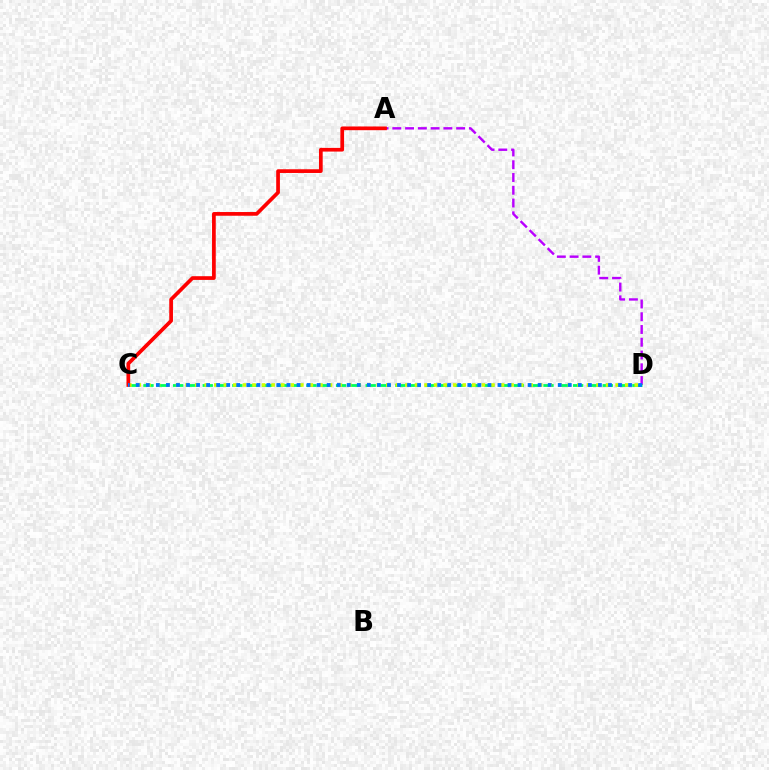{('A', 'D'): [{'color': '#b900ff', 'line_style': 'dashed', 'thickness': 1.73}], ('C', 'D'): [{'color': '#00ff5c', 'line_style': 'dashed', 'thickness': 2.01}, {'color': '#d1ff00', 'line_style': 'dotted', 'thickness': 2.6}, {'color': '#0074ff', 'line_style': 'dotted', 'thickness': 2.73}], ('A', 'C'): [{'color': '#ff0000', 'line_style': 'solid', 'thickness': 2.67}]}